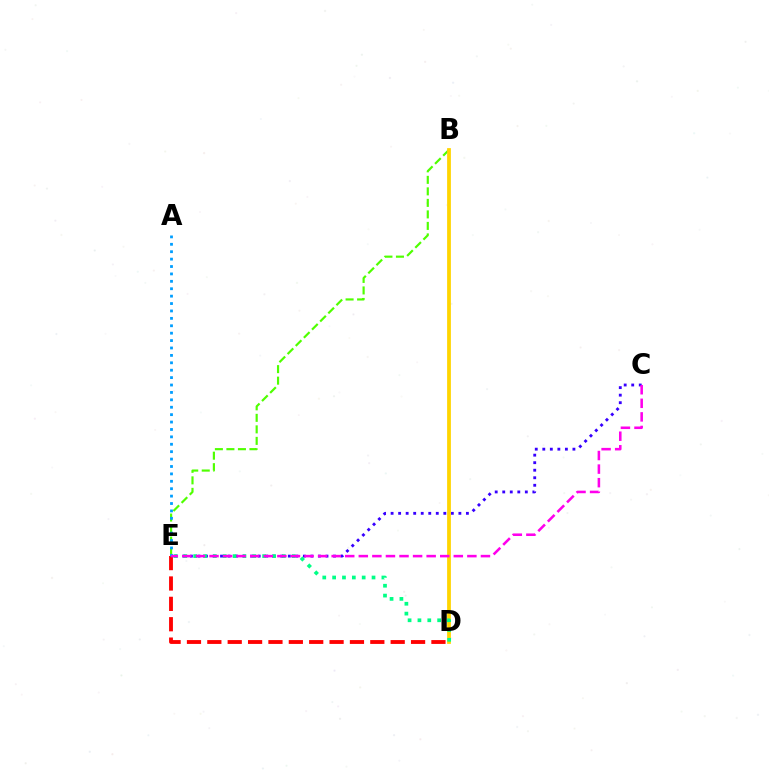{('D', 'E'): [{'color': '#ff0000', 'line_style': 'dashed', 'thickness': 2.77}, {'color': '#00ff86', 'line_style': 'dotted', 'thickness': 2.68}], ('C', 'E'): [{'color': '#3700ff', 'line_style': 'dotted', 'thickness': 2.05}, {'color': '#ff00ed', 'line_style': 'dashed', 'thickness': 1.84}], ('B', 'E'): [{'color': '#4fff00', 'line_style': 'dashed', 'thickness': 1.56}], ('B', 'D'): [{'color': '#ffd500', 'line_style': 'solid', 'thickness': 2.71}], ('A', 'E'): [{'color': '#009eff', 'line_style': 'dotted', 'thickness': 2.01}]}